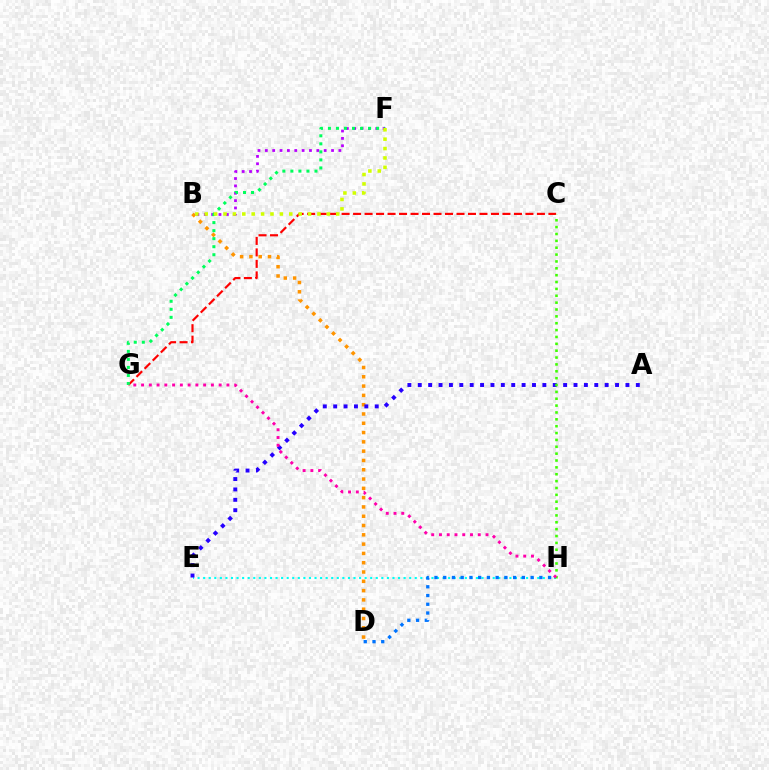{('B', 'F'): [{'color': '#b900ff', 'line_style': 'dotted', 'thickness': 2.0}, {'color': '#d1ff00', 'line_style': 'dotted', 'thickness': 2.55}], ('C', 'G'): [{'color': '#ff0000', 'line_style': 'dashed', 'thickness': 1.56}], ('E', 'H'): [{'color': '#00fff6', 'line_style': 'dotted', 'thickness': 1.51}], ('B', 'D'): [{'color': '#ff9400', 'line_style': 'dotted', 'thickness': 2.53}], ('D', 'H'): [{'color': '#0074ff', 'line_style': 'dotted', 'thickness': 2.37}], ('F', 'G'): [{'color': '#00ff5c', 'line_style': 'dotted', 'thickness': 2.18}], ('A', 'E'): [{'color': '#2500ff', 'line_style': 'dotted', 'thickness': 2.82}], ('C', 'H'): [{'color': '#3dff00', 'line_style': 'dotted', 'thickness': 1.86}], ('G', 'H'): [{'color': '#ff00ac', 'line_style': 'dotted', 'thickness': 2.11}]}